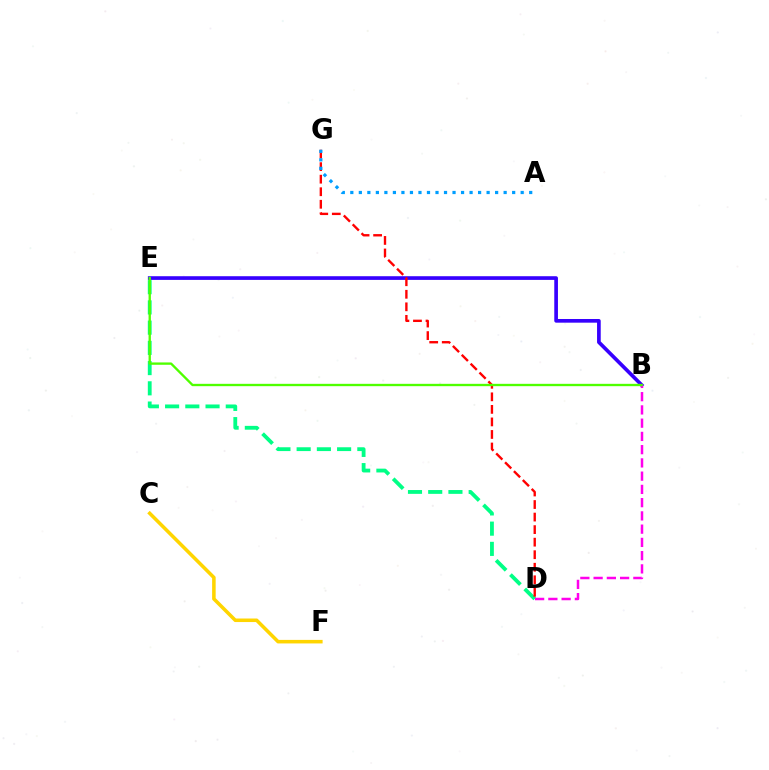{('D', 'E'): [{'color': '#00ff86', 'line_style': 'dashed', 'thickness': 2.75}], ('C', 'F'): [{'color': '#ffd500', 'line_style': 'solid', 'thickness': 2.55}], ('B', 'E'): [{'color': '#3700ff', 'line_style': 'solid', 'thickness': 2.65}, {'color': '#4fff00', 'line_style': 'solid', 'thickness': 1.69}], ('B', 'D'): [{'color': '#ff00ed', 'line_style': 'dashed', 'thickness': 1.8}], ('D', 'G'): [{'color': '#ff0000', 'line_style': 'dashed', 'thickness': 1.7}], ('A', 'G'): [{'color': '#009eff', 'line_style': 'dotted', 'thickness': 2.31}]}